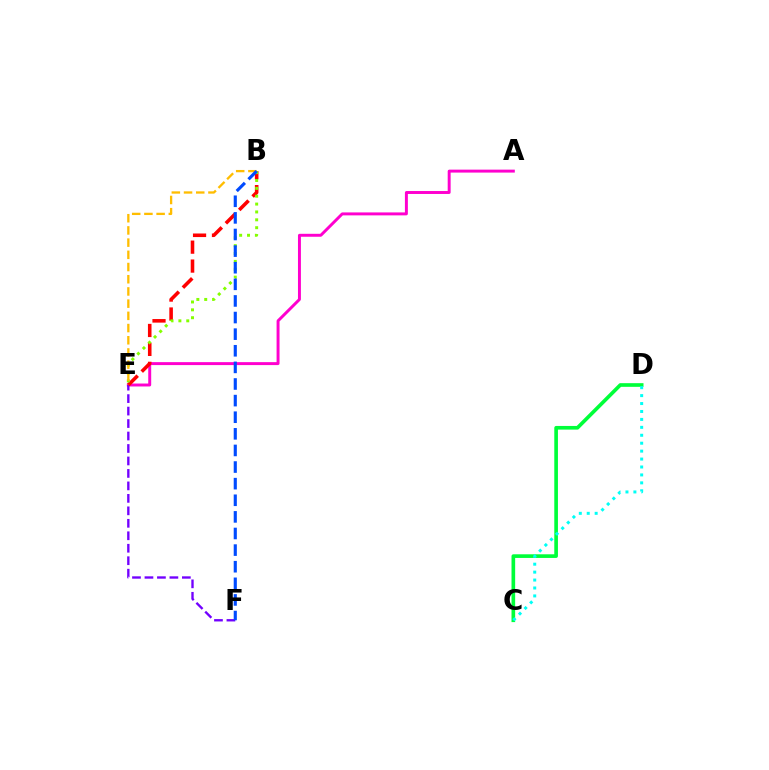{('A', 'E'): [{'color': '#ff00cf', 'line_style': 'solid', 'thickness': 2.12}], ('E', 'F'): [{'color': '#7200ff', 'line_style': 'dashed', 'thickness': 1.69}], ('C', 'D'): [{'color': '#00ff39', 'line_style': 'solid', 'thickness': 2.63}, {'color': '#00fff6', 'line_style': 'dotted', 'thickness': 2.15}], ('B', 'E'): [{'color': '#ff0000', 'line_style': 'dashed', 'thickness': 2.57}, {'color': '#84ff00', 'line_style': 'dotted', 'thickness': 2.14}, {'color': '#ffbd00', 'line_style': 'dashed', 'thickness': 1.66}], ('B', 'F'): [{'color': '#004bff', 'line_style': 'dashed', 'thickness': 2.26}]}